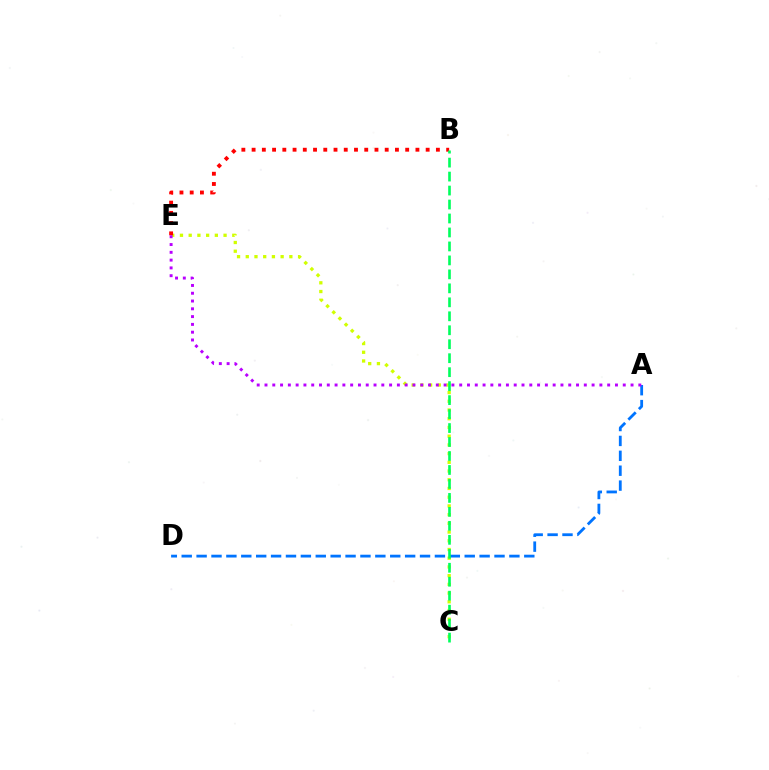{('C', 'E'): [{'color': '#d1ff00', 'line_style': 'dotted', 'thickness': 2.37}], ('B', 'E'): [{'color': '#ff0000', 'line_style': 'dotted', 'thickness': 2.78}], ('A', 'D'): [{'color': '#0074ff', 'line_style': 'dashed', 'thickness': 2.02}], ('B', 'C'): [{'color': '#00ff5c', 'line_style': 'dashed', 'thickness': 1.9}], ('A', 'E'): [{'color': '#b900ff', 'line_style': 'dotted', 'thickness': 2.12}]}